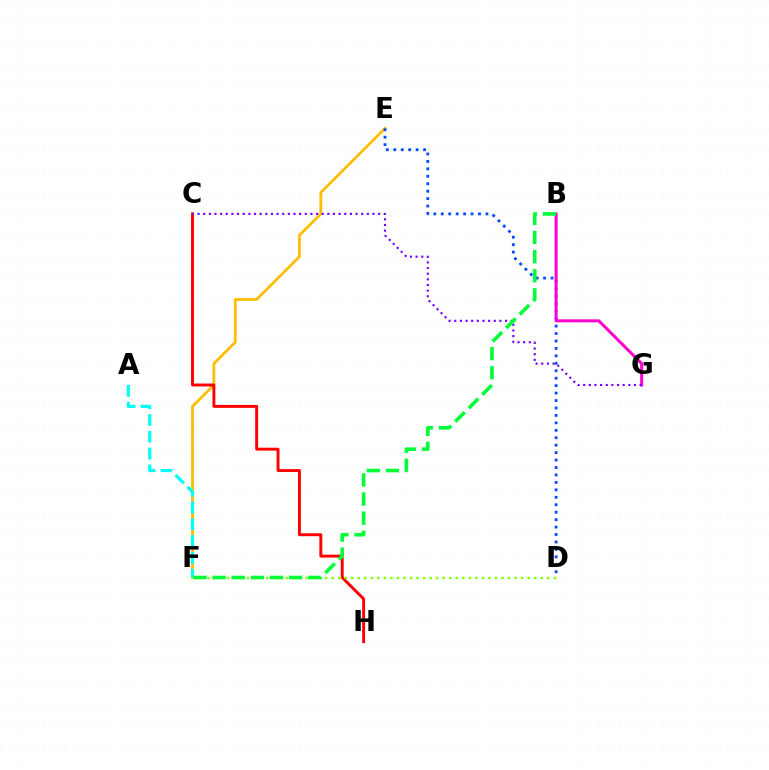{('E', 'F'): [{'color': '#ffbd00', 'line_style': 'solid', 'thickness': 1.99}], ('D', 'E'): [{'color': '#004bff', 'line_style': 'dotted', 'thickness': 2.02}], ('B', 'G'): [{'color': '#ff00cf', 'line_style': 'solid', 'thickness': 2.16}], ('C', 'H'): [{'color': '#ff0000', 'line_style': 'solid', 'thickness': 2.11}], ('D', 'F'): [{'color': '#84ff00', 'line_style': 'dotted', 'thickness': 1.77}], ('C', 'G'): [{'color': '#7200ff', 'line_style': 'dotted', 'thickness': 1.53}], ('A', 'F'): [{'color': '#00fff6', 'line_style': 'dashed', 'thickness': 2.29}], ('B', 'F'): [{'color': '#00ff39', 'line_style': 'dashed', 'thickness': 2.6}]}